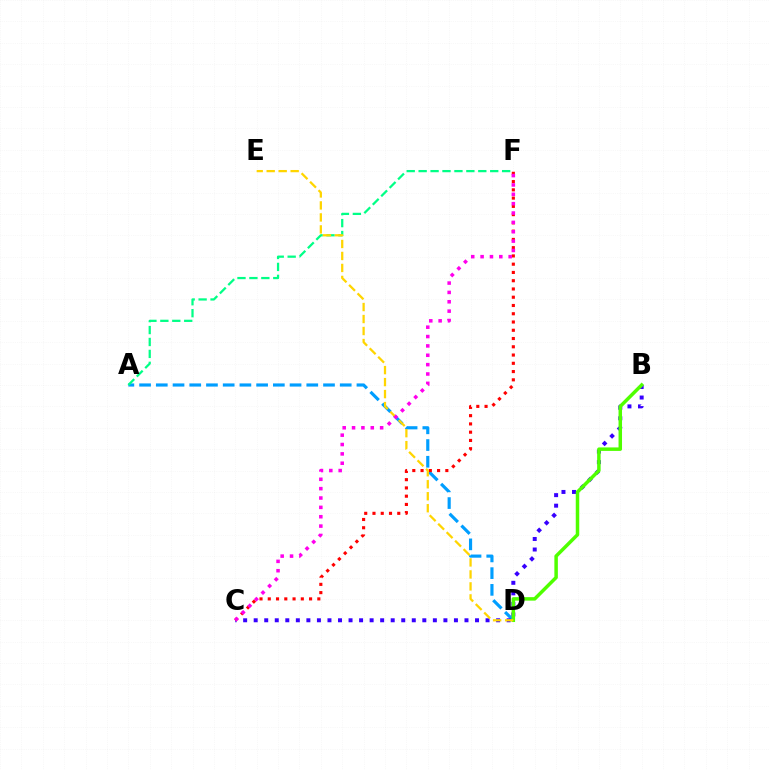{('A', 'D'): [{'color': '#009eff', 'line_style': 'dashed', 'thickness': 2.27}], ('B', 'C'): [{'color': '#3700ff', 'line_style': 'dotted', 'thickness': 2.86}], ('A', 'F'): [{'color': '#00ff86', 'line_style': 'dashed', 'thickness': 1.62}], ('B', 'D'): [{'color': '#4fff00', 'line_style': 'solid', 'thickness': 2.51}], ('C', 'F'): [{'color': '#ff0000', 'line_style': 'dotted', 'thickness': 2.24}, {'color': '#ff00ed', 'line_style': 'dotted', 'thickness': 2.54}], ('D', 'E'): [{'color': '#ffd500', 'line_style': 'dashed', 'thickness': 1.63}]}